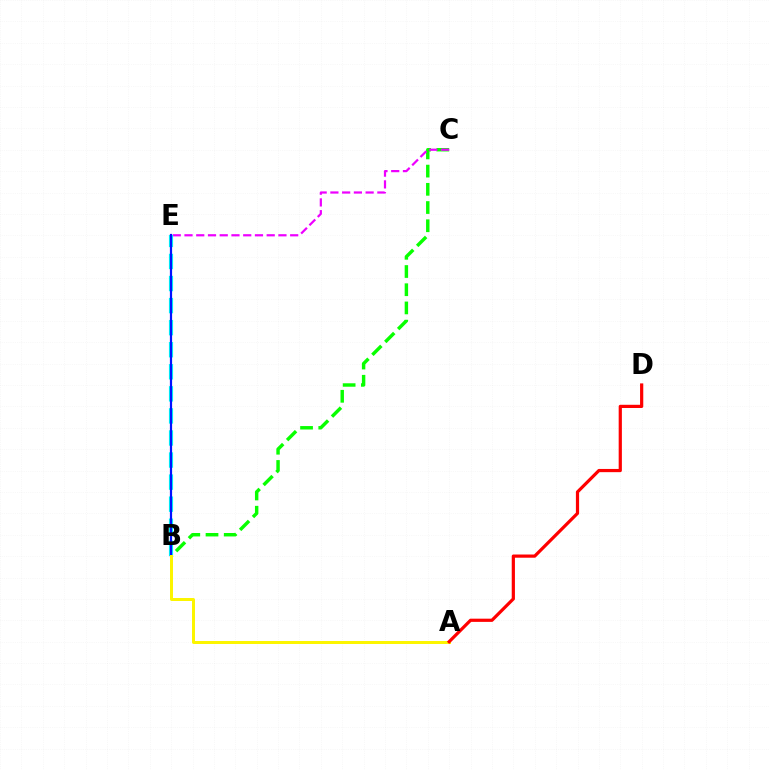{('B', 'C'): [{'color': '#08ff00', 'line_style': 'dashed', 'thickness': 2.47}], ('C', 'E'): [{'color': '#ee00ff', 'line_style': 'dashed', 'thickness': 1.6}], ('B', 'E'): [{'color': '#00fff6', 'line_style': 'dashed', 'thickness': 3.0}, {'color': '#0010ff', 'line_style': 'solid', 'thickness': 1.59}], ('A', 'B'): [{'color': '#fcf500', 'line_style': 'solid', 'thickness': 2.16}], ('A', 'D'): [{'color': '#ff0000', 'line_style': 'solid', 'thickness': 2.31}]}